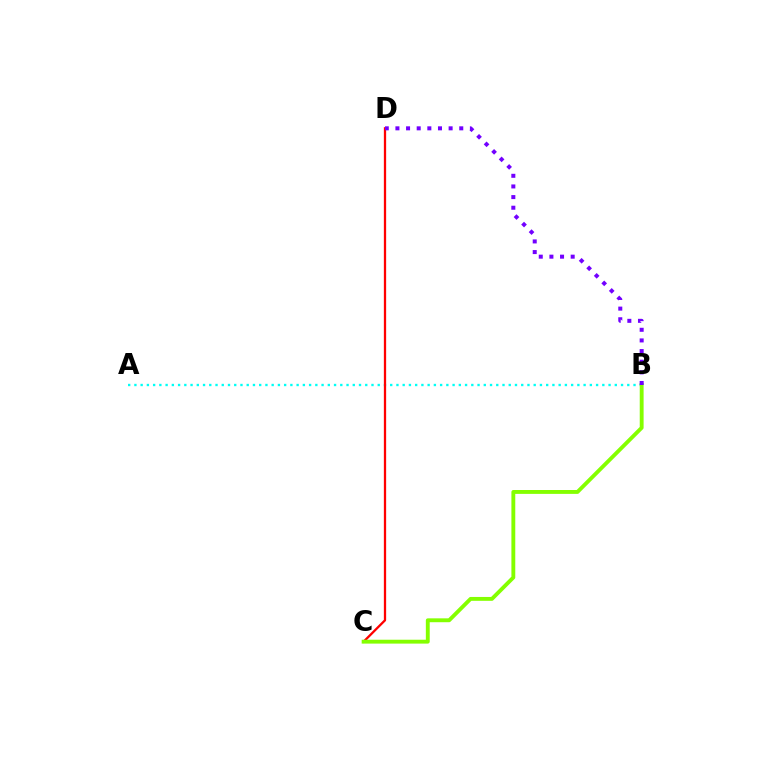{('A', 'B'): [{'color': '#00fff6', 'line_style': 'dotted', 'thickness': 1.7}], ('C', 'D'): [{'color': '#ff0000', 'line_style': 'solid', 'thickness': 1.64}], ('B', 'C'): [{'color': '#84ff00', 'line_style': 'solid', 'thickness': 2.79}], ('B', 'D'): [{'color': '#7200ff', 'line_style': 'dotted', 'thickness': 2.89}]}